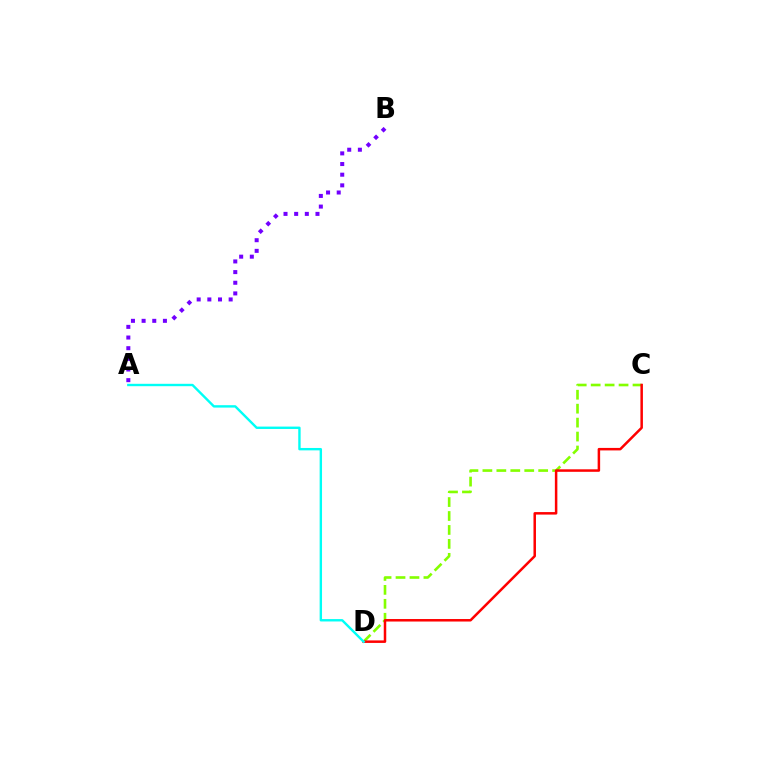{('C', 'D'): [{'color': '#84ff00', 'line_style': 'dashed', 'thickness': 1.89}, {'color': '#ff0000', 'line_style': 'solid', 'thickness': 1.8}], ('A', 'D'): [{'color': '#00fff6', 'line_style': 'solid', 'thickness': 1.72}], ('A', 'B'): [{'color': '#7200ff', 'line_style': 'dotted', 'thickness': 2.9}]}